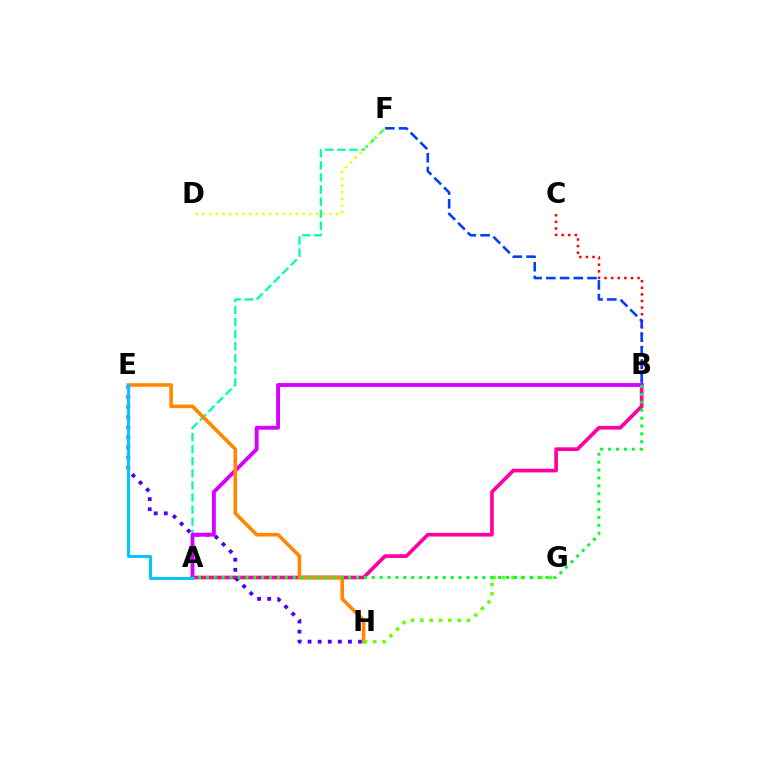{('B', 'C'): [{'color': '#ff0000', 'line_style': 'dotted', 'thickness': 1.79}], ('A', 'F'): [{'color': '#00ffaf', 'line_style': 'dashed', 'thickness': 1.64}], ('A', 'B'): [{'color': '#ff00a0', 'line_style': 'solid', 'thickness': 2.65}, {'color': '#d600ff', 'line_style': 'solid', 'thickness': 2.78}, {'color': '#00ff27', 'line_style': 'dotted', 'thickness': 2.15}], ('B', 'F'): [{'color': '#003fff', 'line_style': 'dashed', 'thickness': 1.86}], ('D', 'F'): [{'color': '#eeff00', 'line_style': 'dotted', 'thickness': 1.82}], ('E', 'H'): [{'color': '#4f00ff', 'line_style': 'dotted', 'thickness': 2.74}, {'color': '#ff8800', 'line_style': 'solid', 'thickness': 2.6}], ('A', 'E'): [{'color': '#00c7ff', 'line_style': 'solid', 'thickness': 2.15}], ('G', 'H'): [{'color': '#66ff00', 'line_style': 'dotted', 'thickness': 2.54}]}